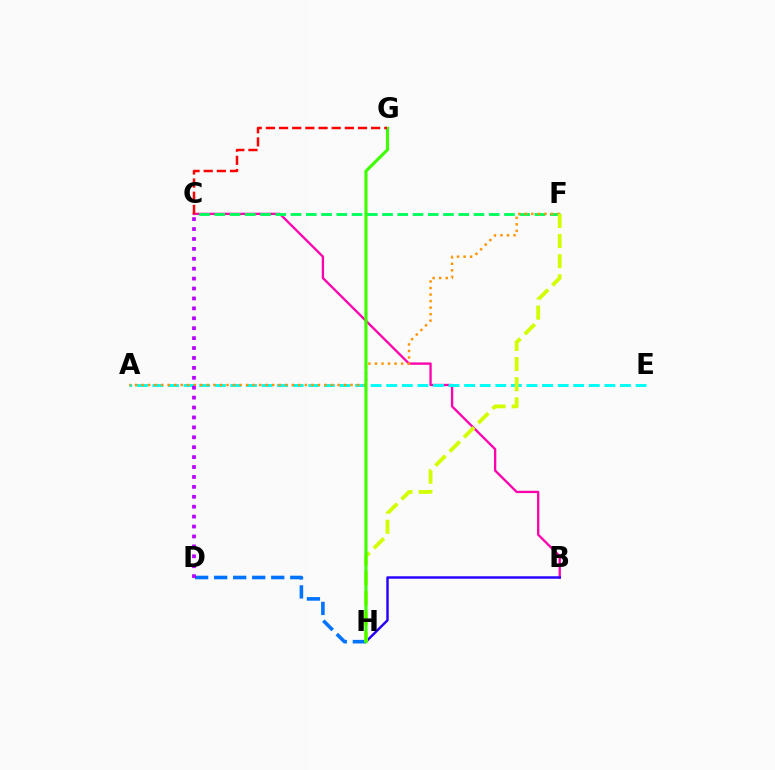{('D', 'H'): [{'color': '#0074ff', 'line_style': 'dashed', 'thickness': 2.58}], ('B', 'C'): [{'color': '#ff00ac', 'line_style': 'solid', 'thickness': 1.68}], ('A', 'E'): [{'color': '#00fff6', 'line_style': 'dashed', 'thickness': 2.12}], ('C', 'F'): [{'color': '#00ff5c', 'line_style': 'dashed', 'thickness': 2.07}], ('A', 'F'): [{'color': '#ff9400', 'line_style': 'dotted', 'thickness': 1.78}], ('B', 'H'): [{'color': '#2500ff', 'line_style': 'solid', 'thickness': 1.76}], ('F', 'H'): [{'color': '#d1ff00', 'line_style': 'dashed', 'thickness': 2.73}], ('C', 'D'): [{'color': '#b900ff', 'line_style': 'dotted', 'thickness': 2.69}], ('G', 'H'): [{'color': '#3dff00', 'line_style': 'solid', 'thickness': 2.25}], ('C', 'G'): [{'color': '#ff0000', 'line_style': 'dashed', 'thickness': 1.79}]}